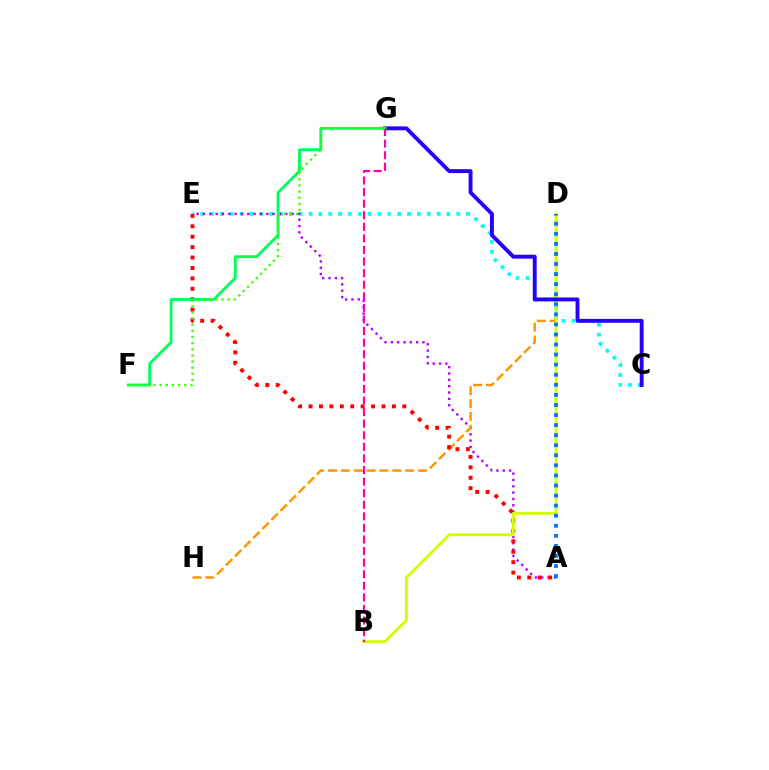{('C', 'E'): [{'color': '#00fff6', 'line_style': 'dotted', 'thickness': 2.68}], ('A', 'E'): [{'color': '#b900ff', 'line_style': 'dotted', 'thickness': 1.72}, {'color': '#ff0000', 'line_style': 'dotted', 'thickness': 2.83}], ('D', 'H'): [{'color': '#ff9400', 'line_style': 'dashed', 'thickness': 1.75}], ('B', 'D'): [{'color': '#d1ff00', 'line_style': 'solid', 'thickness': 2.05}], ('C', 'G'): [{'color': '#2500ff', 'line_style': 'solid', 'thickness': 2.8}], ('A', 'D'): [{'color': '#0074ff', 'line_style': 'dotted', 'thickness': 2.74}], ('F', 'G'): [{'color': '#00ff5c', 'line_style': 'solid', 'thickness': 2.05}, {'color': '#3dff00', 'line_style': 'dotted', 'thickness': 1.67}], ('B', 'G'): [{'color': '#ff00ac', 'line_style': 'dashed', 'thickness': 1.57}]}